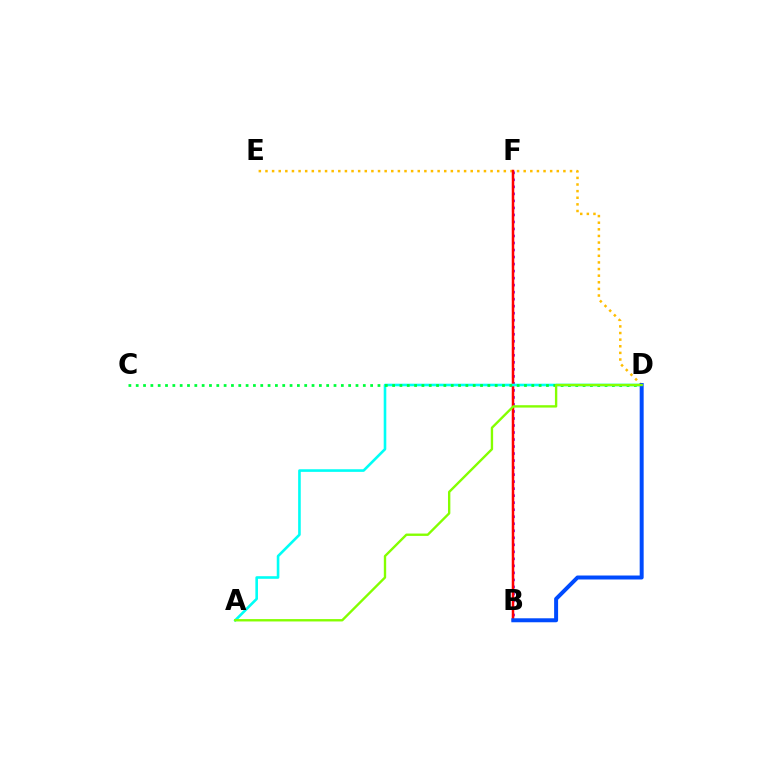{('B', 'F'): [{'color': '#7200ff', 'line_style': 'dotted', 'thickness': 1.91}, {'color': '#ff00cf', 'line_style': 'dashed', 'thickness': 1.51}, {'color': '#ff0000', 'line_style': 'solid', 'thickness': 1.78}], ('D', 'E'): [{'color': '#ffbd00', 'line_style': 'dotted', 'thickness': 1.8}], ('A', 'D'): [{'color': '#00fff6', 'line_style': 'solid', 'thickness': 1.88}, {'color': '#84ff00', 'line_style': 'solid', 'thickness': 1.71}], ('C', 'D'): [{'color': '#00ff39', 'line_style': 'dotted', 'thickness': 1.99}], ('B', 'D'): [{'color': '#004bff', 'line_style': 'solid', 'thickness': 2.86}]}